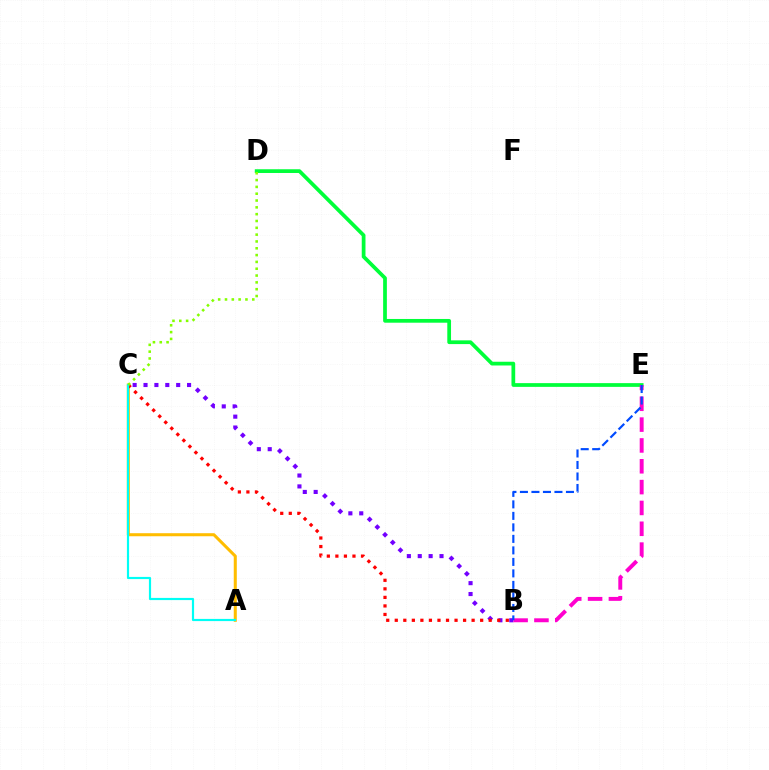{('B', 'C'): [{'color': '#7200ff', 'line_style': 'dotted', 'thickness': 2.96}, {'color': '#ff0000', 'line_style': 'dotted', 'thickness': 2.32}], ('A', 'C'): [{'color': '#ffbd00', 'line_style': 'solid', 'thickness': 2.19}, {'color': '#00fff6', 'line_style': 'solid', 'thickness': 1.57}], ('D', 'E'): [{'color': '#00ff39', 'line_style': 'solid', 'thickness': 2.69}], ('B', 'E'): [{'color': '#ff00cf', 'line_style': 'dashed', 'thickness': 2.83}, {'color': '#004bff', 'line_style': 'dashed', 'thickness': 1.56}], ('C', 'D'): [{'color': '#84ff00', 'line_style': 'dotted', 'thickness': 1.85}]}